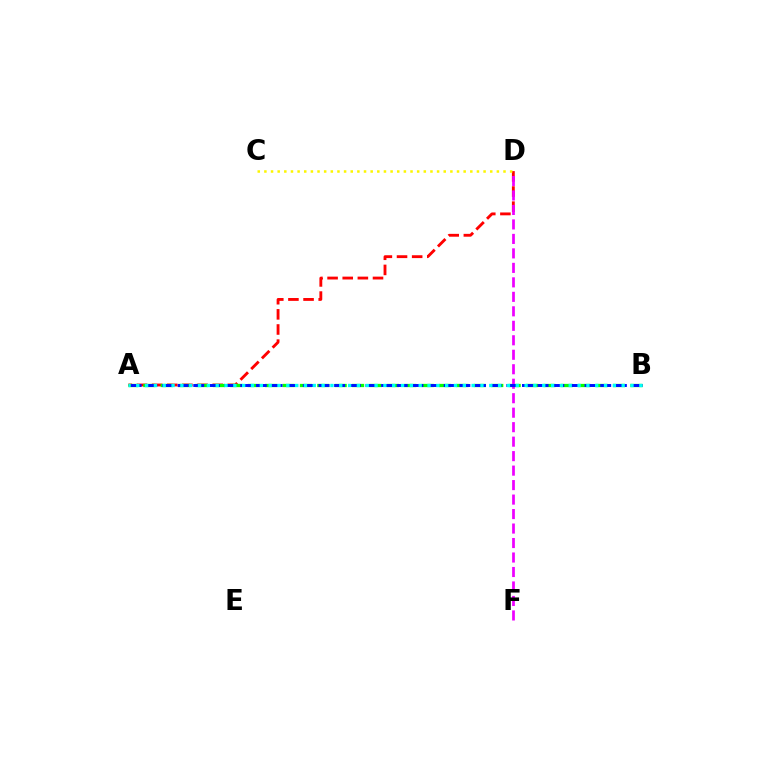{('A', 'D'): [{'color': '#ff0000', 'line_style': 'dashed', 'thickness': 2.06}], ('A', 'B'): [{'color': '#08ff00', 'line_style': 'dashed', 'thickness': 2.36}, {'color': '#0010ff', 'line_style': 'dashed', 'thickness': 2.13}, {'color': '#00fff6', 'line_style': 'dotted', 'thickness': 2.4}], ('D', 'F'): [{'color': '#ee00ff', 'line_style': 'dashed', 'thickness': 1.97}], ('C', 'D'): [{'color': '#fcf500', 'line_style': 'dotted', 'thickness': 1.8}]}